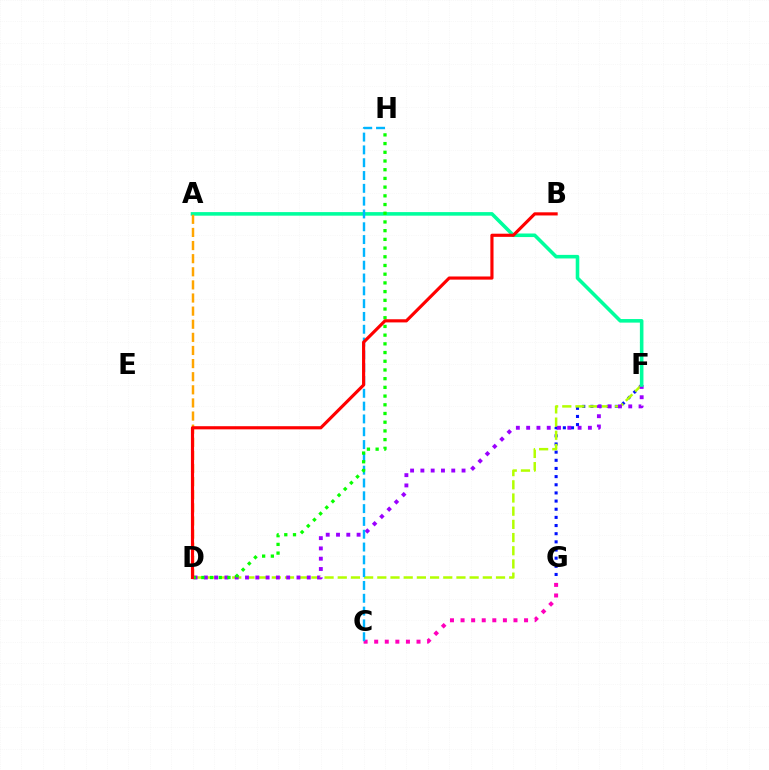{('F', 'G'): [{'color': '#0010ff', 'line_style': 'dotted', 'thickness': 2.22}], ('D', 'F'): [{'color': '#b3ff00', 'line_style': 'dashed', 'thickness': 1.79}, {'color': '#9b00ff', 'line_style': 'dotted', 'thickness': 2.8}], ('A', 'F'): [{'color': '#00ff9d', 'line_style': 'solid', 'thickness': 2.57}], ('C', 'G'): [{'color': '#ff00bd', 'line_style': 'dotted', 'thickness': 2.88}], ('A', 'D'): [{'color': '#ffa500', 'line_style': 'dashed', 'thickness': 1.78}], ('C', 'H'): [{'color': '#00b5ff', 'line_style': 'dashed', 'thickness': 1.74}], ('D', 'H'): [{'color': '#08ff00', 'line_style': 'dotted', 'thickness': 2.37}], ('B', 'D'): [{'color': '#ff0000', 'line_style': 'solid', 'thickness': 2.27}]}